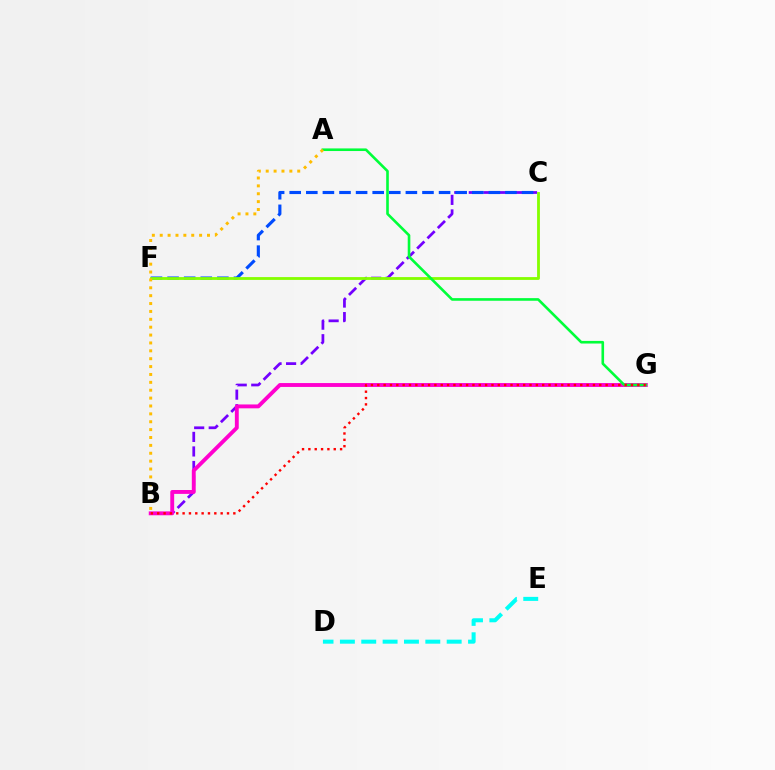{('D', 'E'): [{'color': '#00fff6', 'line_style': 'dashed', 'thickness': 2.9}], ('B', 'C'): [{'color': '#7200ff', 'line_style': 'dashed', 'thickness': 1.98}], ('C', 'F'): [{'color': '#004bff', 'line_style': 'dashed', 'thickness': 2.25}, {'color': '#84ff00', 'line_style': 'solid', 'thickness': 2.03}], ('B', 'G'): [{'color': '#ff00cf', 'line_style': 'solid', 'thickness': 2.79}, {'color': '#ff0000', 'line_style': 'dotted', 'thickness': 1.72}], ('A', 'G'): [{'color': '#00ff39', 'line_style': 'solid', 'thickness': 1.88}], ('A', 'B'): [{'color': '#ffbd00', 'line_style': 'dotted', 'thickness': 2.14}]}